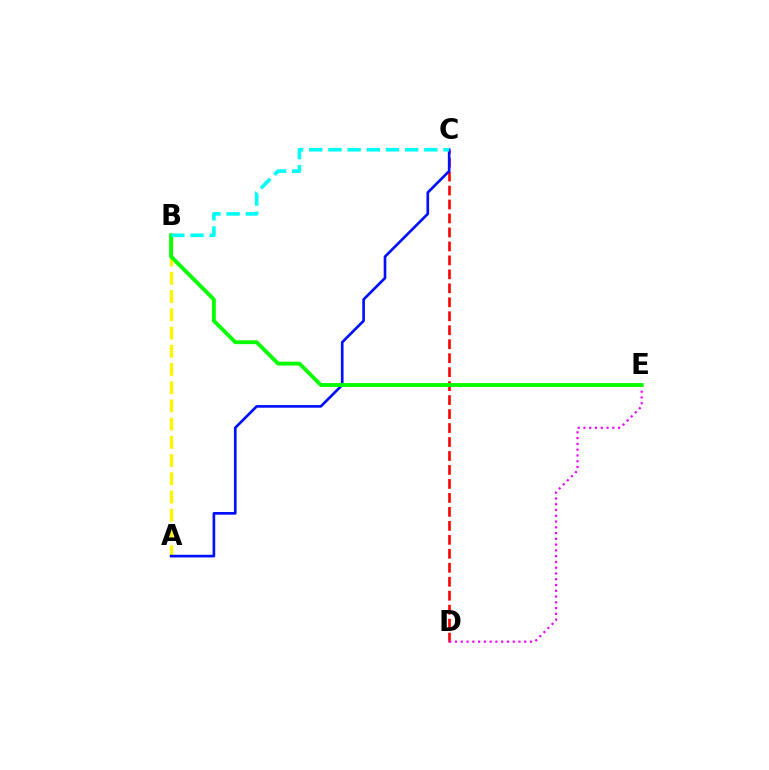{('C', 'D'): [{'color': '#ff0000', 'line_style': 'dashed', 'thickness': 1.9}], ('A', 'B'): [{'color': '#fcf500', 'line_style': 'dashed', 'thickness': 2.48}], ('A', 'C'): [{'color': '#0010ff', 'line_style': 'solid', 'thickness': 1.91}], ('D', 'E'): [{'color': '#ee00ff', 'line_style': 'dotted', 'thickness': 1.57}], ('B', 'E'): [{'color': '#08ff00', 'line_style': 'solid', 'thickness': 2.77}], ('B', 'C'): [{'color': '#00fff6', 'line_style': 'dashed', 'thickness': 2.61}]}